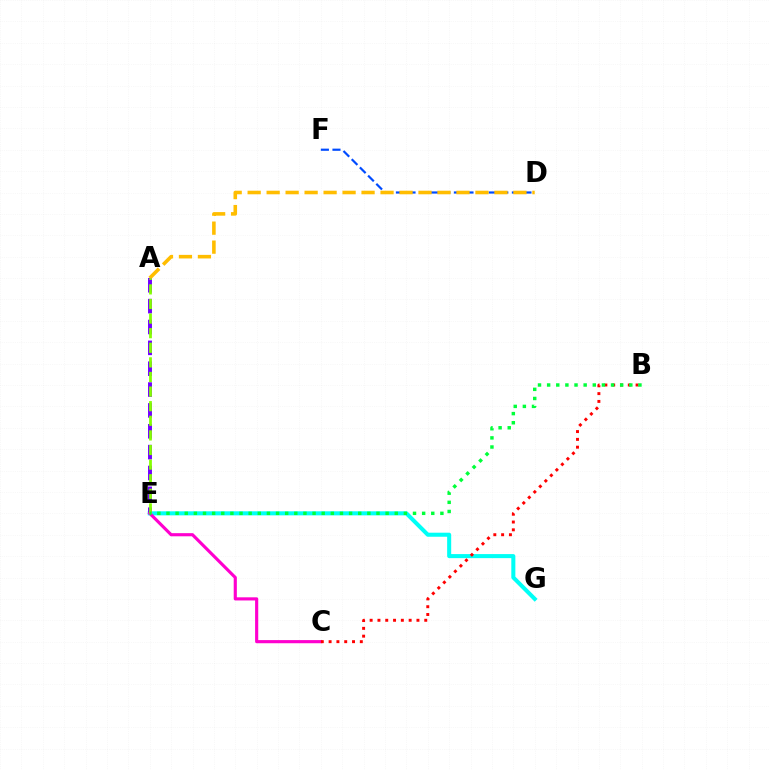{('E', 'G'): [{'color': '#00fff6', 'line_style': 'solid', 'thickness': 2.91}], ('D', 'F'): [{'color': '#004bff', 'line_style': 'dashed', 'thickness': 1.58}], ('A', 'E'): [{'color': '#7200ff', 'line_style': 'dashed', 'thickness': 2.83}, {'color': '#84ff00', 'line_style': 'dashed', 'thickness': 1.98}], ('C', 'E'): [{'color': '#ff00cf', 'line_style': 'solid', 'thickness': 2.26}], ('A', 'D'): [{'color': '#ffbd00', 'line_style': 'dashed', 'thickness': 2.58}], ('B', 'C'): [{'color': '#ff0000', 'line_style': 'dotted', 'thickness': 2.12}], ('B', 'E'): [{'color': '#00ff39', 'line_style': 'dotted', 'thickness': 2.48}]}